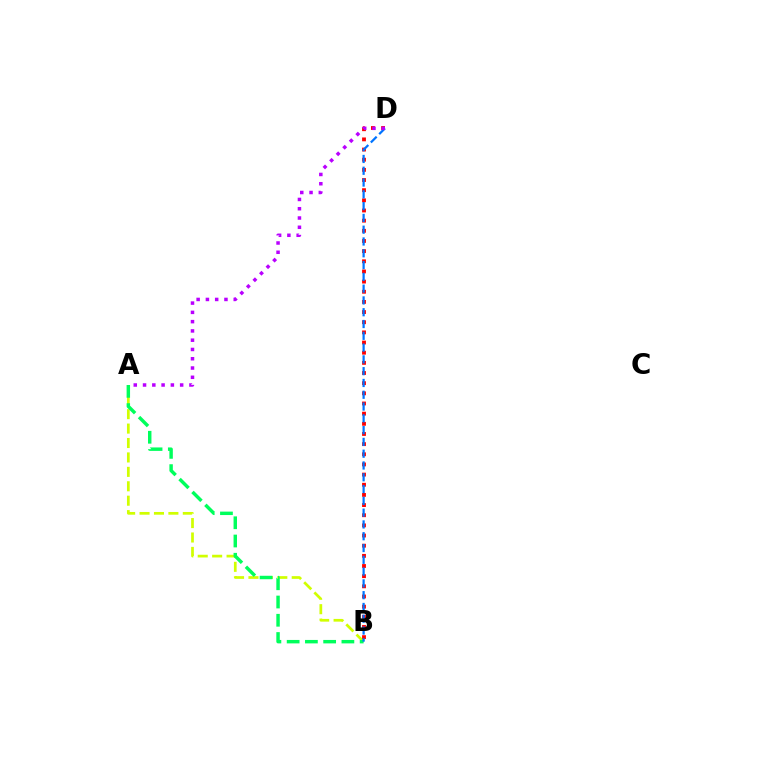{('A', 'B'): [{'color': '#d1ff00', 'line_style': 'dashed', 'thickness': 1.96}, {'color': '#00ff5c', 'line_style': 'dashed', 'thickness': 2.48}], ('B', 'D'): [{'color': '#ff0000', 'line_style': 'dotted', 'thickness': 2.76}, {'color': '#0074ff', 'line_style': 'dashed', 'thickness': 1.6}], ('A', 'D'): [{'color': '#b900ff', 'line_style': 'dotted', 'thickness': 2.52}]}